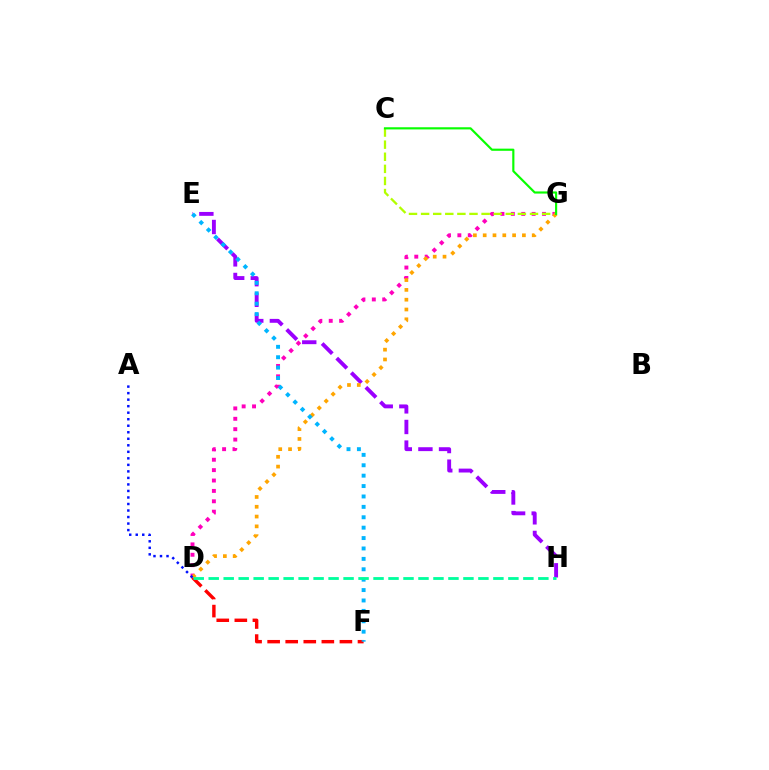{('E', 'H'): [{'color': '#9b00ff', 'line_style': 'dashed', 'thickness': 2.8}], ('D', 'G'): [{'color': '#ff00bd', 'line_style': 'dotted', 'thickness': 2.82}, {'color': '#ffa500', 'line_style': 'dotted', 'thickness': 2.66}], ('C', 'G'): [{'color': '#b3ff00', 'line_style': 'dashed', 'thickness': 1.64}, {'color': '#08ff00', 'line_style': 'solid', 'thickness': 1.56}], ('D', 'F'): [{'color': '#ff0000', 'line_style': 'dashed', 'thickness': 2.45}], ('E', 'F'): [{'color': '#00b5ff', 'line_style': 'dotted', 'thickness': 2.83}], ('A', 'D'): [{'color': '#0010ff', 'line_style': 'dotted', 'thickness': 1.77}], ('D', 'H'): [{'color': '#00ff9d', 'line_style': 'dashed', 'thickness': 2.04}]}